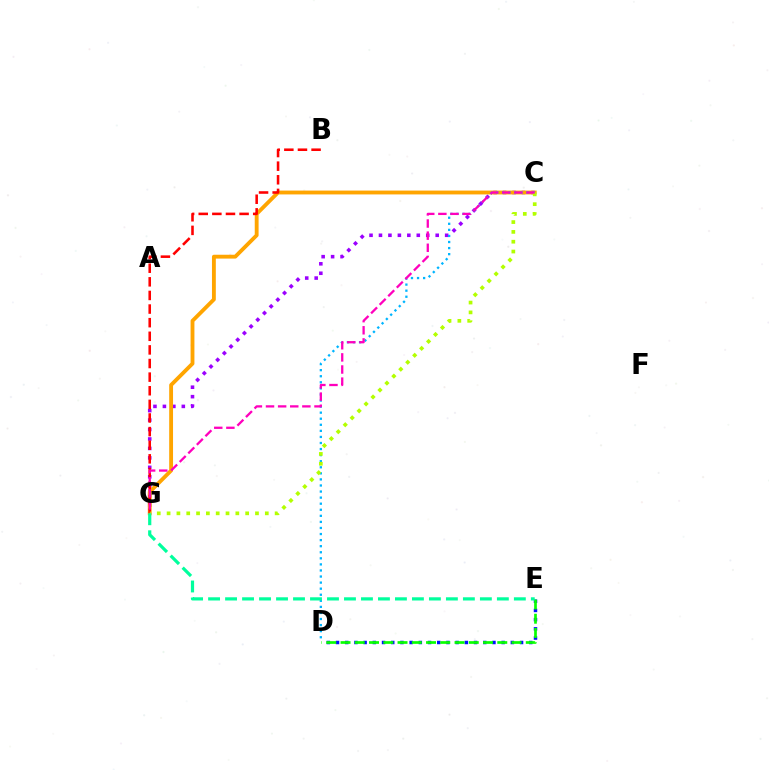{('D', 'E'): [{'color': '#0010ff', 'line_style': 'dotted', 'thickness': 2.5}, {'color': '#08ff00', 'line_style': 'dashed', 'thickness': 1.94}], ('C', 'G'): [{'color': '#9b00ff', 'line_style': 'dotted', 'thickness': 2.57}, {'color': '#ffa500', 'line_style': 'solid', 'thickness': 2.77}, {'color': '#b3ff00', 'line_style': 'dotted', 'thickness': 2.67}, {'color': '#ff00bd', 'line_style': 'dashed', 'thickness': 1.65}], ('B', 'G'): [{'color': '#ff0000', 'line_style': 'dashed', 'thickness': 1.85}], ('C', 'D'): [{'color': '#00b5ff', 'line_style': 'dotted', 'thickness': 1.65}], ('E', 'G'): [{'color': '#00ff9d', 'line_style': 'dashed', 'thickness': 2.31}]}